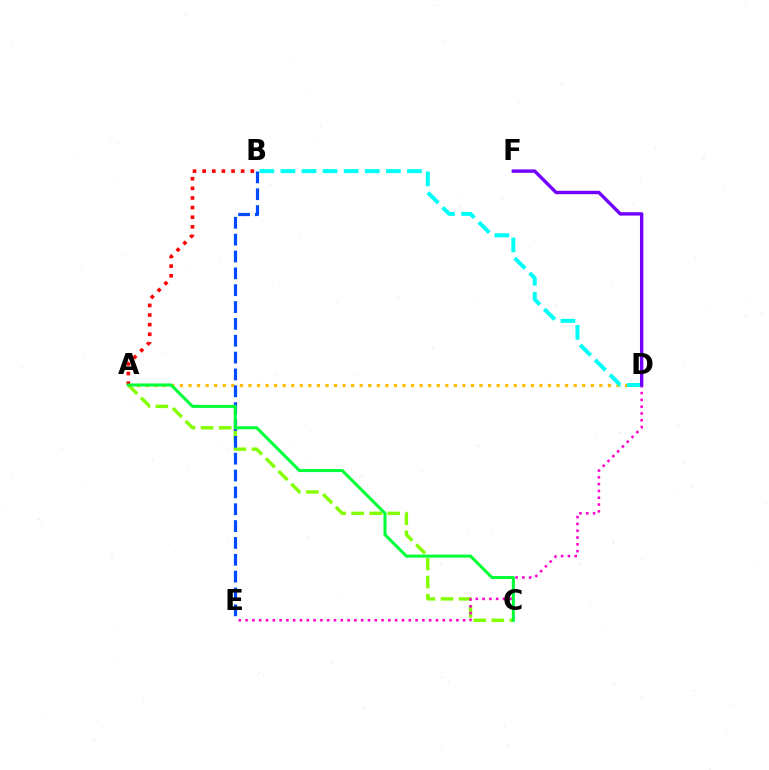{('A', 'C'): [{'color': '#84ff00', 'line_style': 'dashed', 'thickness': 2.45}, {'color': '#00ff39', 'line_style': 'solid', 'thickness': 2.19}], ('A', 'D'): [{'color': '#ffbd00', 'line_style': 'dotted', 'thickness': 2.33}], ('B', 'E'): [{'color': '#004bff', 'line_style': 'dashed', 'thickness': 2.29}], ('D', 'E'): [{'color': '#ff00cf', 'line_style': 'dotted', 'thickness': 1.85}], ('A', 'B'): [{'color': '#ff0000', 'line_style': 'dotted', 'thickness': 2.62}], ('B', 'D'): [{'color': '#00fff6', 'line_style': 'dashed', 'thickness': 2.87}], ('D', 'F'): [{'color': '#7200ff', 'line_style': 'solid', 'thickness': 2.44}]}